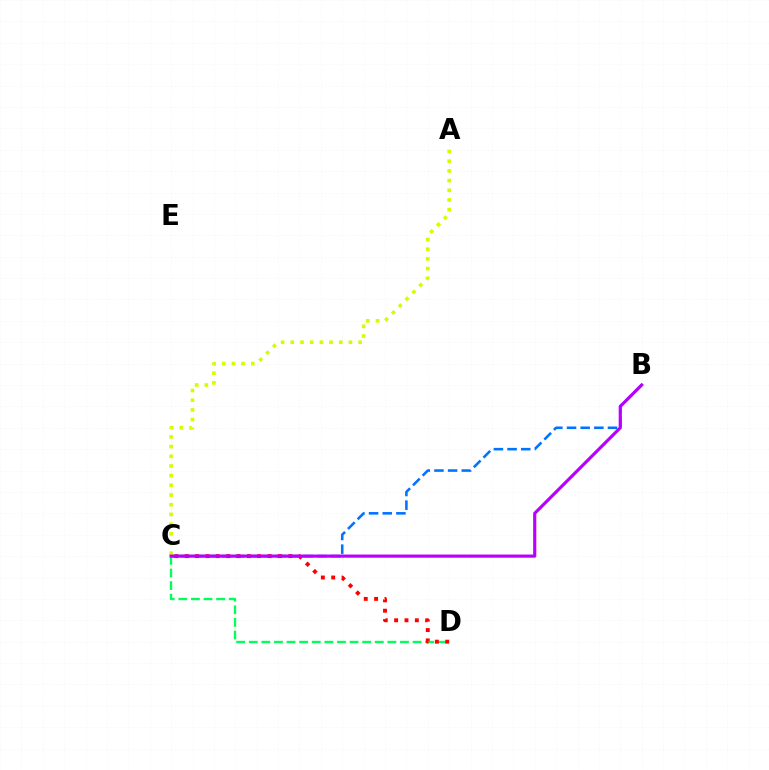{('B', 'C'): [{'color': '#0074ff', 'line_style': 'dashed', 'thickness': 1.86}, {'color': '#b900ff', 'line_style': 'solid', 'thickness': 2.28}], ('C', 'D'): [{'color': '#00ff5c', 'line_style': 'dashed', 'thickness': 1.71}, {'color': '#ff0000', 'line_style': 'dotted', 'thickness': 2.81}], ('A', 'C'): [{'color': '#d1ff00', 'line_style': 'dotted', 'thickness': 2.63}]}